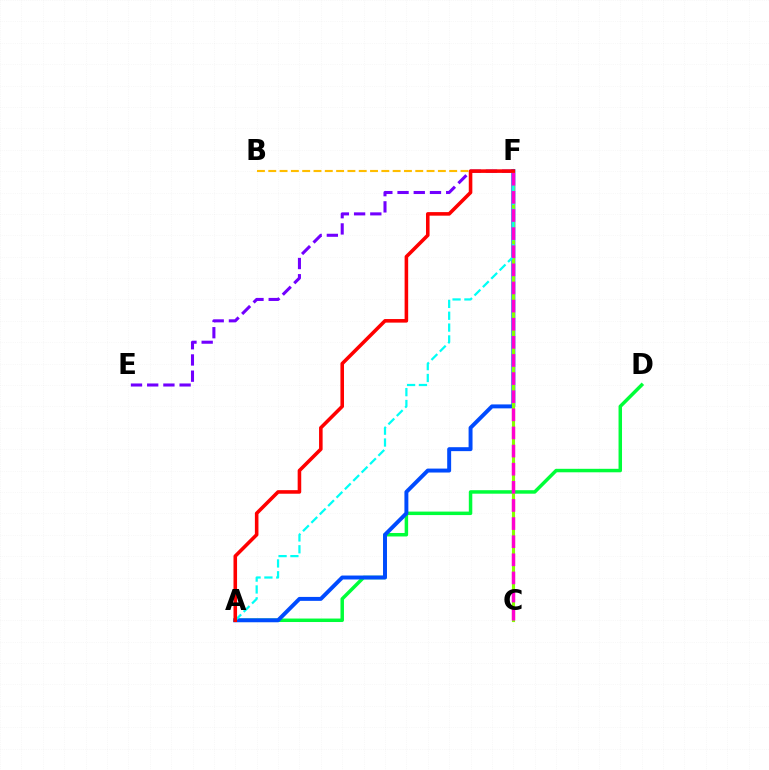{('A', 'D'): [{'color': '#00ff39', 'line_style': 'solid', 'thickness': 2.51}], ('A', 'F'): [{'color': '#004bff', 'line_style': 'solid', 'thickness': 2.84}, {'color': '#00fff6', 'line_style': 'dashed', 'thickness': 1.61}, {'color': '#ff0000', 'line_style': 'solid', 'thickness': 2.57}], ('E', 'F'): [{'color': '#7200ff', 'line_style': 'dashed', 'thickness': 2.2}], ('B', 'F'): [{'color': '#ffbd00', 'line_style': 'dashed', 'thickness': 1.54}], ('C', 'F'): [{'color': '#84ff00', 'line_style': 'solid', 'thickness': 2.26}, {'color': '#ff00cf', 'line_style': 'dashed', 'thickness': 2.46}]}